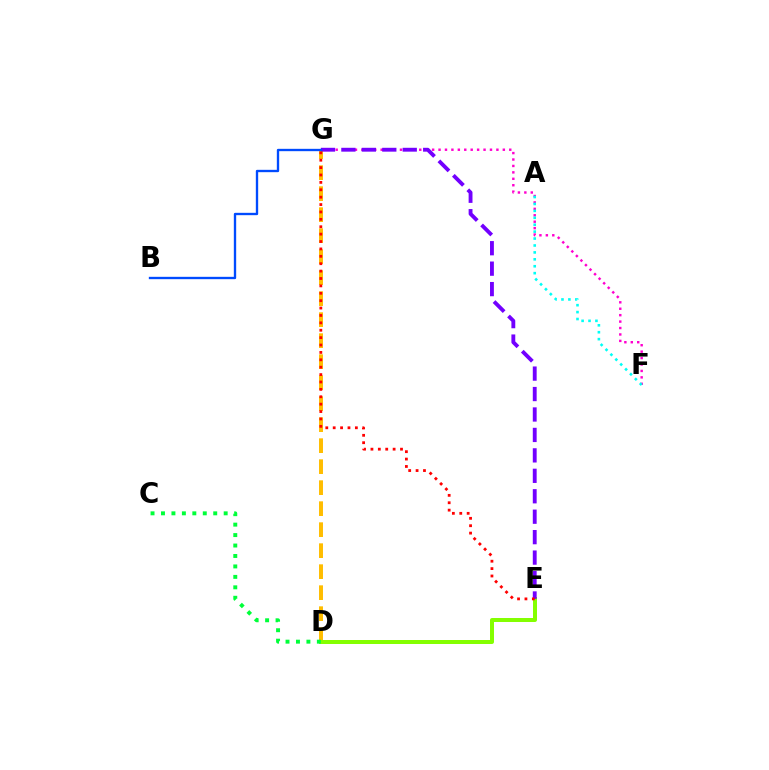{('D', 'G'): [{'color': '#ffbd00', 'line_style': 'dashed', 'thickness': 2.85}], ('F', 'G'): [{'color': '#ff00cf', 'line_style': 'dotted', 'thickness': 1.75}], ('D', 'E'): [{'color': '#84ff00', 'line_style': 'solid', 'thickness': 2.87}], ('E', 'G'): [{'color': '#7200ff', 'line_style': 'dashed', 'thickness': 2.78}, {'color': '#ff0000', 'line_style': 'dotted', 'thickness': 2.01}], ('B', 'G'): [{'color': '#004bff', 'line_style': 'solid', 'thickness': 1.68}], ('C', 'D'): [{'color': '#00ff39', 'line_style': 'dotted', 'thickness': 2.84}], ('A', 'F'): [{'color': '#00fff6', 'line_style': 'dotted', 'thickness': 1.88}]}